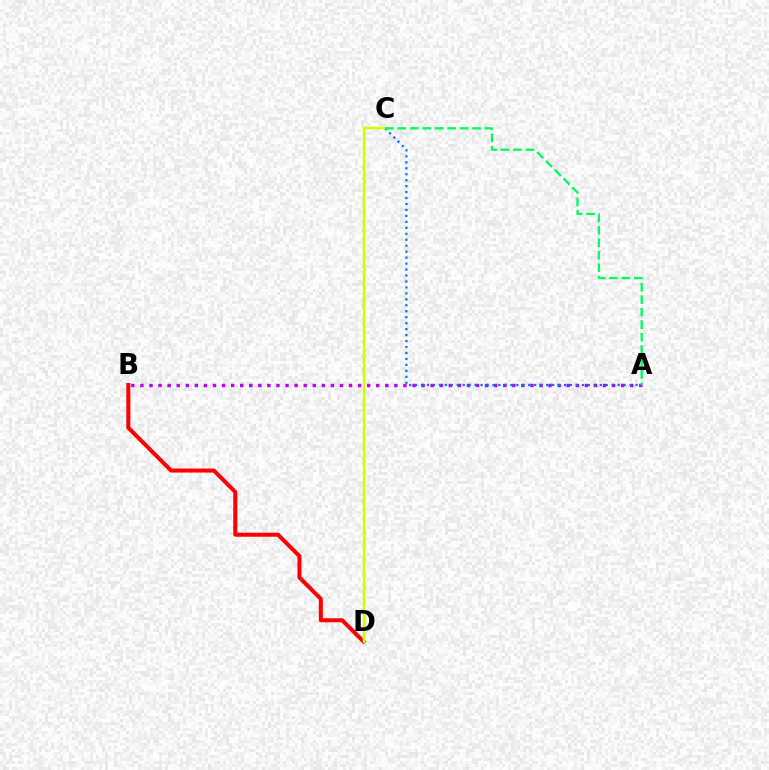{('B', 'D'): [{'color': '#ff0000', 'line_style': 'solid', 'thickness': 2.89}], ('A', 'B'): [{'color': '#b900ff', 'line_style': 'dotted', 'thickness': 2.46}], ('A', 'C'): [{'color': '#0074ff', 'line_style': 'dotted', 'thickness': 1.62}, {'color': '#00ff5c', 'line_style': 'dashed', 'thickness': 1.69}], ('C', 'D'): [{'color': '#d1ff00', 'line_style': 'solid', 'thickness': 1.8}]}